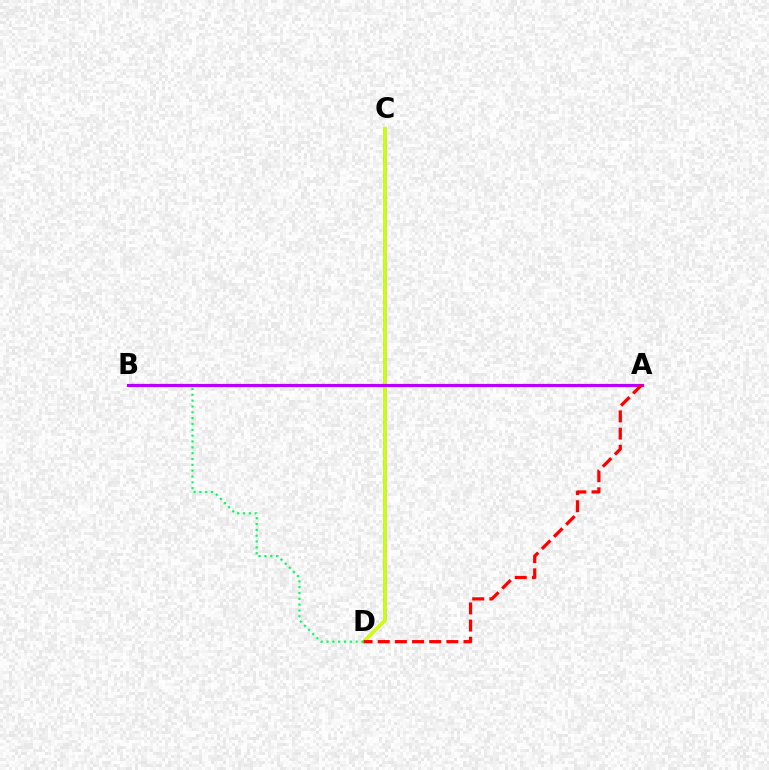{('C', 'D'): [{'color': '#0074ff', 'line_style': 'solid', 'thickness': 1.89}, {'color': '#d1ff00', 'line_style': 'solid', 'thickness': 2.41}], ('B', 'D'): [{'color': '#00ff5c', 'line_style': 'dotted', 'thickness': 1.59}], ('A', 'B'): [{'color': '#b900ff', 'line_style': 'solid', 'thickness': 2.28}], ('A', 'D'): [{'color': '#ff0000', 'line_style': 'dashed', 'thickness': 2.33}]}